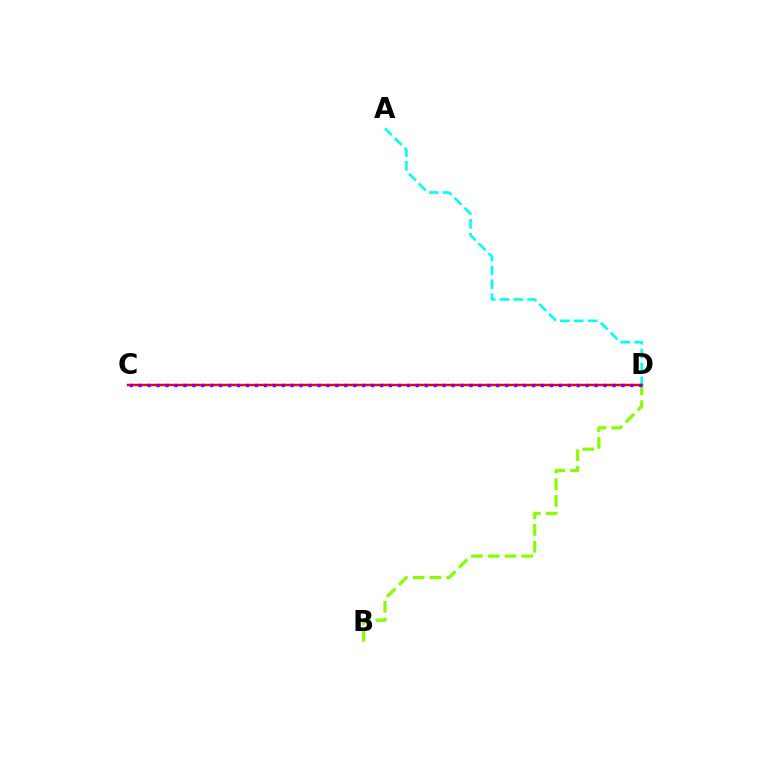{('A', 'D'): [{'color': '#00fff6', 'line_style': 'dashed', 'thickness': 1.88}], ('C', 'D'): [{'color': '#ff0000', 'line_style': 'solid', 'thickness': 1.78}, {'color': '#7200ff', 'line_style': 'dotted', 'thickness': 2.43}], ('B', 'D'): [{'color': '#84ff00', 'line_style': 'dashed', 'thickness': 2.28}]}